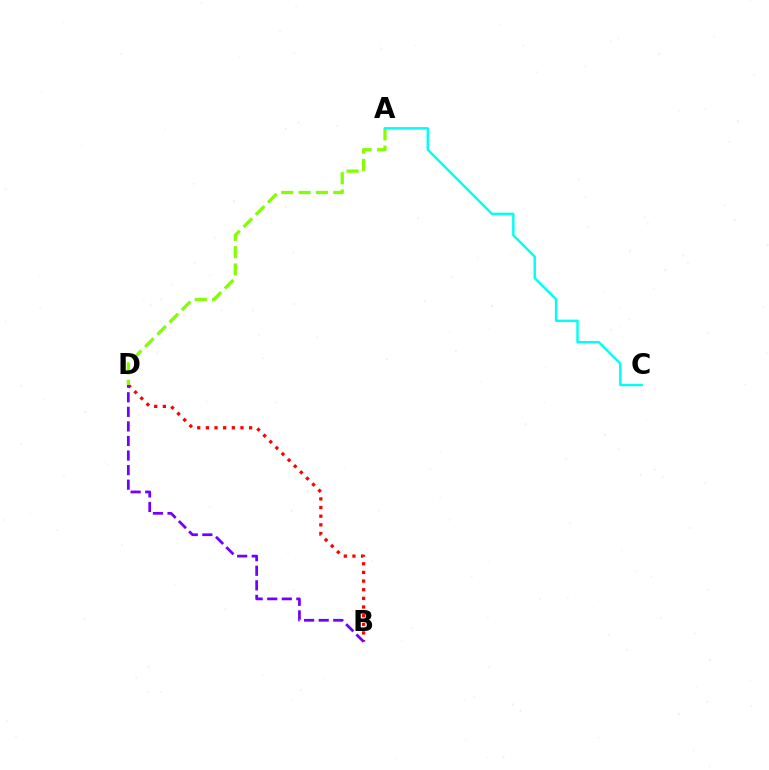{('B', 'D'): [{'color': '#ff0000', 'line_style': 'dotted', 'thickness': 2.35}, {'color': '#7200ff', 'line_style': 'dashed', 'thickness': 1.98}], ('A', 'D'): [{'color': '#84ff00', 'line_style': 'dashed', 'thickness': 2.35}], ('A', 'C'): [{'color': '#00fff6', 'line_style': 'solid', 'thickness': 1.76}]}